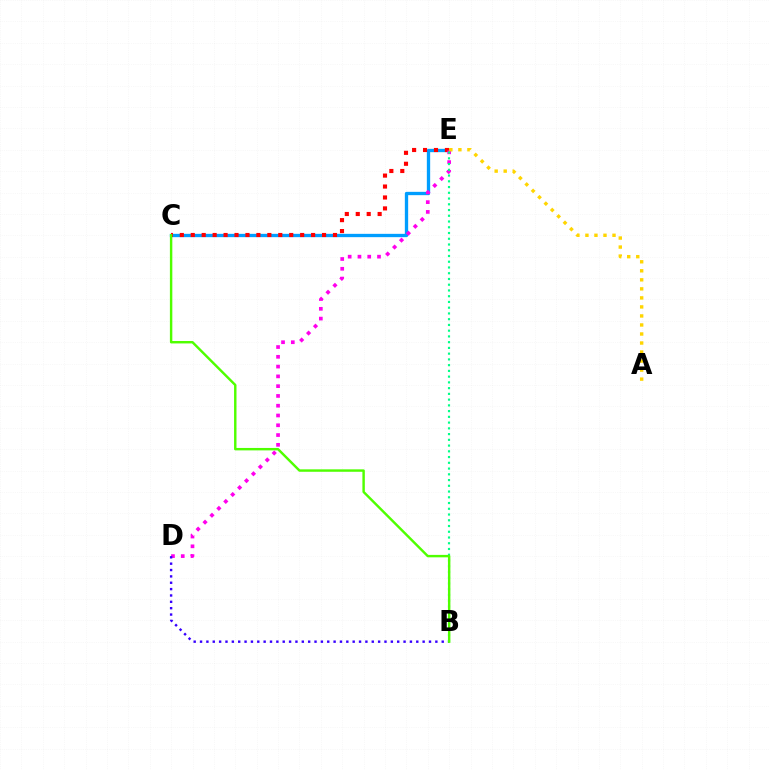{('C', 'E'): [{'color': '#009eff', 'line_style': 'solid', 'thickness': 2.39}, {'color': '#ff0000', 'line_style': 'dotted', 'thickness': 2.97}], ('D', 'E'): [{'color': '#ff00ed', 'line_style': 'dotted', 'thickness': 2.66}], ('A', 'E'): [{'color': '#ffd500', 'line_style': 'dotted', 'thickness': 2.45}], ('B', 'E'): [{'color': '#00ff86', 'line_style': 'dotted', 'thickness': 1.56}], ('B', 'D'): [{'color': '#3700ff', 'line_style': 'dotted', 'thickness': 1.73}], ('B', 'C'): [{'color': '#4fff00', 'line_style': 'solid', 'thickness': 1.75}]}